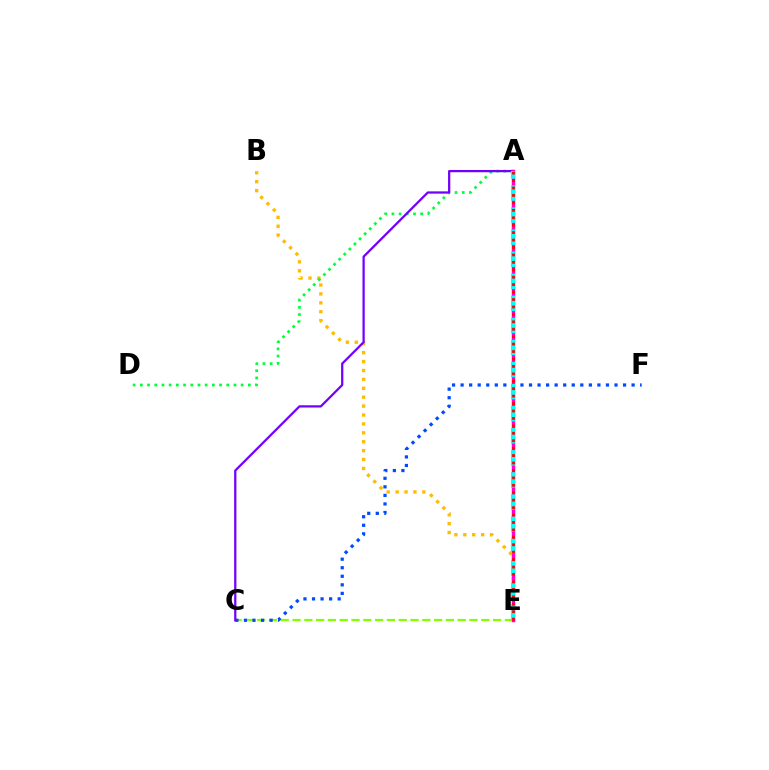{('C', 'E'): [{'color': '#84ff00', 'line_style': 'dashed', 'thickness': 1.6}], ('B', 'E'): [{'color': '#ffbd00', 'line_style': 'dotted', 'thickness': 2.42}], ('A', 'D'): [{'color': '#00ff39', 'line_style': 'dotted', 'thickness': 1.96}], ('C', 'F'): [{'color': '#004bff', 'line_style': 'dotted', 'thickness': 2.32}], ('A', 'C'): [{'color': '#7200ff', 'line_style': 'solid', 'thickness': 1.62}], ('A', 'E'): [{'color': '#ff00cf', 'line_style': 'solid', 'thickness': 2.5}, {'color': '#00fff6', 'line_style': 'dashed', 'thickness': 3.0}, {'color': '#ff0000', 'line_style': 'dotted', 'thickness': 2.02}]}